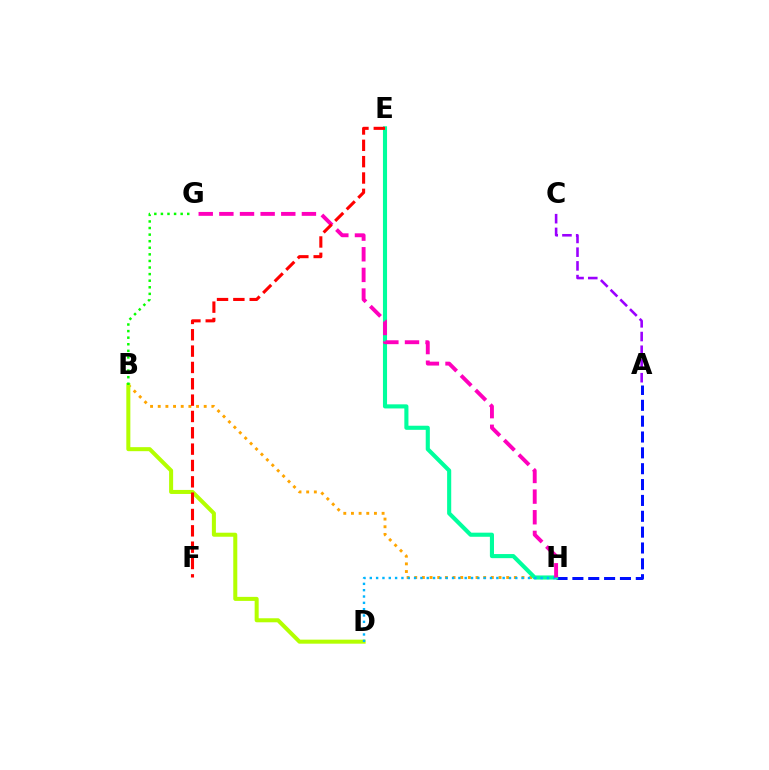{('A', 'H'): [{'color': '#0010ff', 'line_style': 'dashed', 'thickness': 2.15}], ('B', 'H'): [{'color': '#ffa500', 'line_style': 'dotted', 'thickness': 2.08}], ('E', 'H'): [{'color': '#00ff9d', 'line_style': 'solid', 'thickness': 2.95}], ('B', 'D'): [{'color': '#b3ff00', 'line_style': 'solid', 'thickness': 2.9}], ('D', 'H'): [{'color': '#00b5ff', 'line_style': 'dotted', 'thickness': 1.72}], ('A', 'C'): [{'color': '#9b00ff', 'line_style': 'dashed', 'thickness': 1.86}], ('B', 'G'): [{'color': '#08ff00', 'line_style': 'dotted', 'thickness': 1.79}], ('G', 'H'): [{'color': '#ff00bd', 'line_style': 'dashed', 'thickness': 2.8}], ('E', 'F'): [{'color': '#ff0000', 'line_style': 'dashed', 'thickness': 2.22}]}